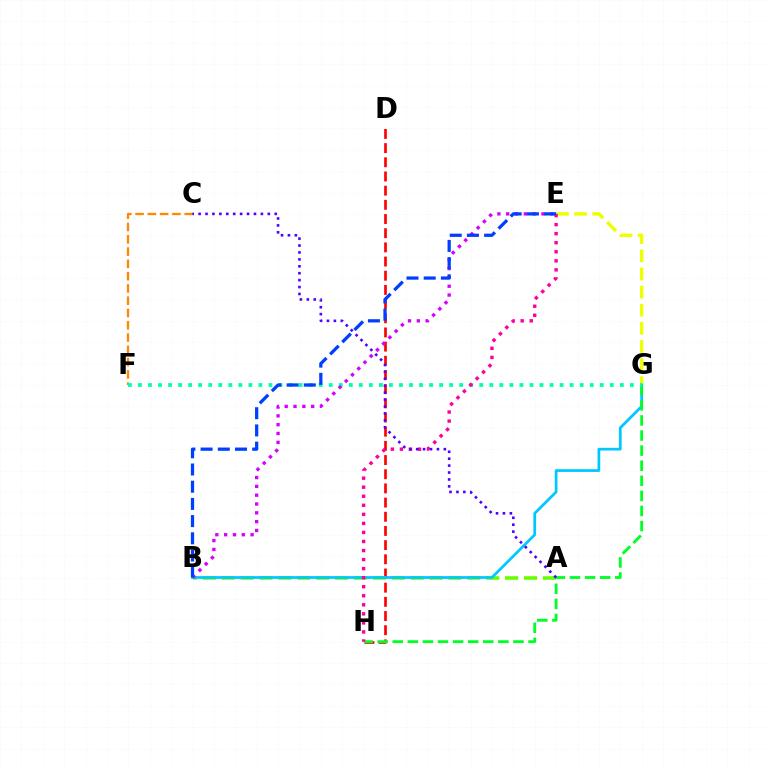{('D', 'H'): [{'color': '#ff0000', 'line_style': 'dashed', 'thickness': 1.93}], ('A', 'B'): [{'color': '#66ff00', 'line_style': 'dashed', 'thickness': 2.57}], ('C', 'F'): [{'color': '#ff8800', 'line_style': 'dashed', 'thickness': 1.67}], ('E', 'G'): [{'color': '#eeff00', 'line_style': 'dashed', 'thickness': 2.46}], ('B', 'G'): [{'color': '#00c7ff', 'line_style': 'solid', 'thickness': 1.97}], ('G', 'H'): [{'color': '#00ff27', 'line_style': 'dashed', 'thickness': 2.05}], ('F', 'G'): [{'color': '#00ffaf', 'line_style': 'dotted', 'thickness': 2.73}], ('E', 'H'): [{'color': '#ff00a0', 'line_style': 'dotted', 'thickness': 2.46}], ('B', 'E'): [{'color': '#d600ff', 'line_style': 'dotted', 'thickness': 2.4}, {'color': '#003fff', 'line_style': 'dashed', 'thickness': 2.34}], ('A', 'C'): [{'color': '#4f00ff', 'line_style': 'dotted', 'thickness': 1.88}]}